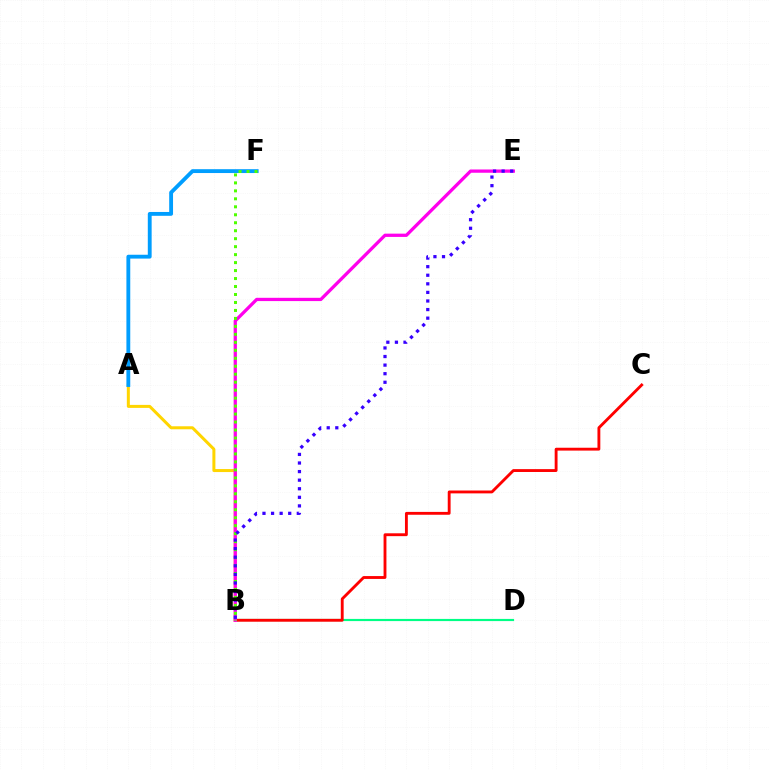{('B', 'D'): [{'color': '#00ff86', 'line_style': 'solid', 'thickness': 1.56}], ('B', 'C'): [{'color': '#ff0000', 'line_style': 'solid', 'thickness': 2.06}], ('A', 'B'): [{'color': '#ffd500', 'line_style': 'solid', 'thickness': 2.17}], ('B', 'E'): [{'color': '#ff00ed', 'line_style': 'solid', 'thickness': 2.36}, {'color': '#3700ff', 'line_style': 'dotted', 'thickness': 2.33}], ('A', 'F'): [{'color': '#009eff', 'line_style': 'solid', 'thickness': 2.77}], ('B', 'F'): [{'color': '#4fff00', 'line_style': 'dotted', 'thickness': 2.17}]}